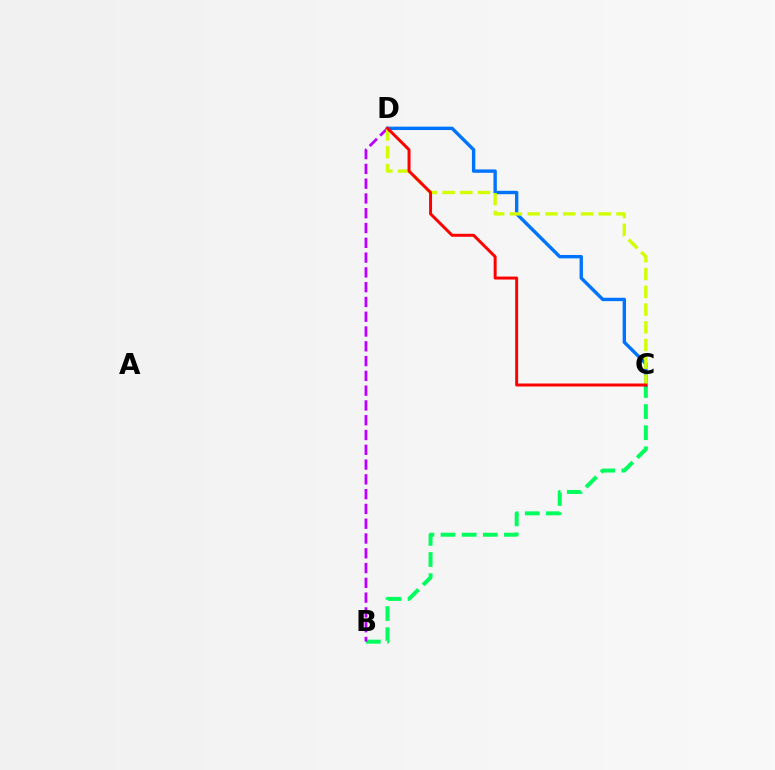{('B', 'C'): [{'color': '#00ff5c', 'line_style': 'dashed', 'thickness': 2.87}], ('B', 'D'): [{'color': '#b900ff', 'line_style': 'dashed', 'thickness': 2.01}], ('C', 'D'): [{'color': '#0074ff', 'line_style': 'solid', 'thickness': 2.43}, {'color': '#d1ff00', 'line_style': 'dashed', 'thickness': 2.41}, {'color': '#ff0000', 'line_style': 'solid', 'thickness': 2.14}]}